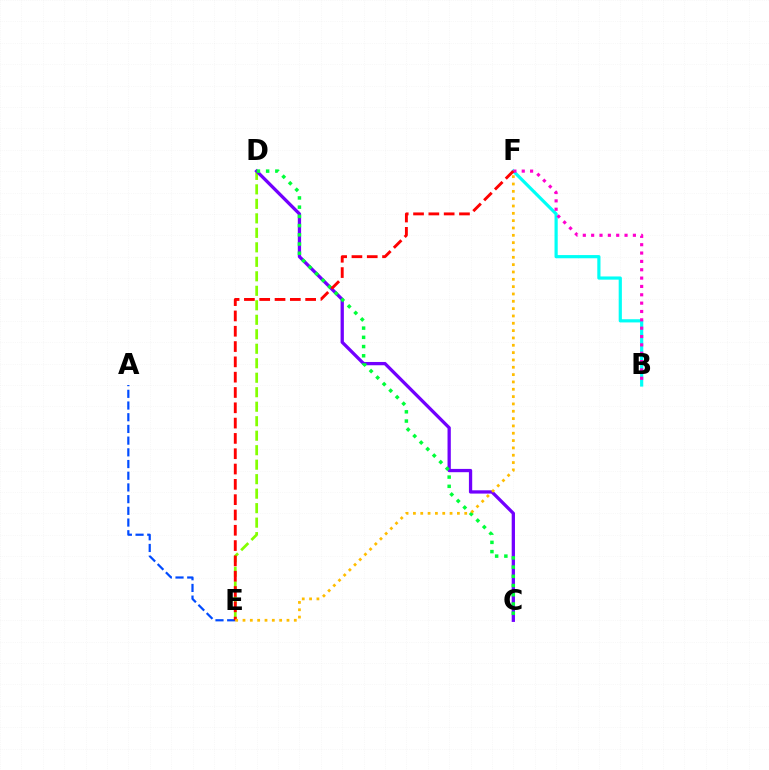{('D', 'E'): [{'color': '#84ff00', 'line_style': 'dashed', 'thickness': 1.97}], ('C', 'D'): [{'color': '#7200ff', 'line_style': 'solid', 'thickness': 2.37}, {'color': '#00ff39', 'line_style': 'dotted', 'thickness': 2.51}], ('A', 'E'): [{'color': '#004bff', 'line_style': 'dashed', 'thickness': 1.59}], ('B', 'F'): [{'color': '#00fff6', 'line_style': 'solid', 'thickness': 2.3}, {'color': '#ff00cf', 'line_style': 'dotted', 'thickness': 2.27}], ('E', 'F'): [{'color': '#ff0000', 'line_style': 'dashed', 'thickness': 2.08}, {'color': '#ffbd00', 'line_style': 'dotted', 'thickness': 1.99}]}